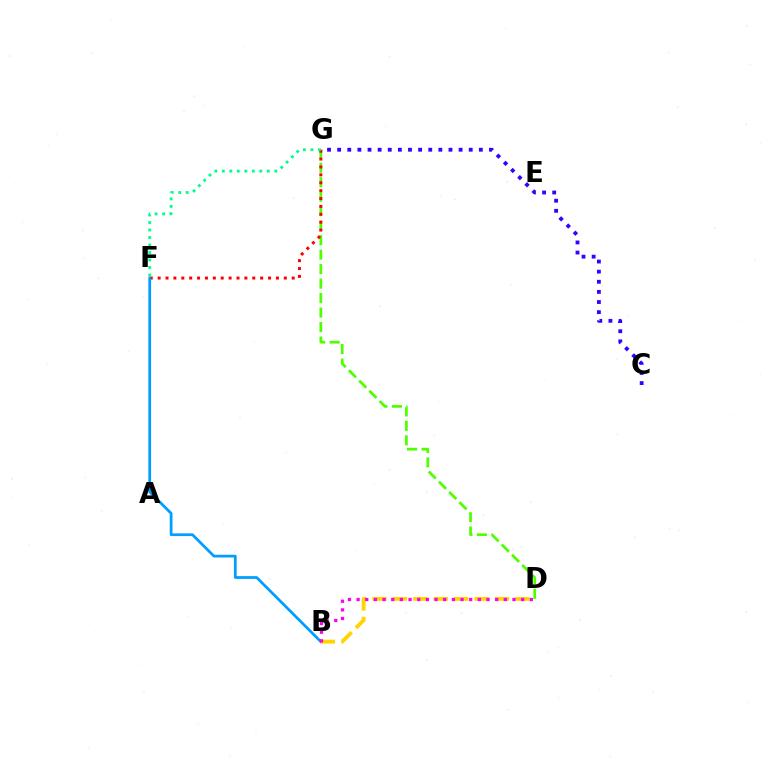{('D', 'G'): [{'color': '#4fff00', 'line_style': 'dashed', 'thickness': 1.97}], ('F', 'G'): [{'color': '#ff0000', 'line_style': 'dotted', 'thickness': 2.14}, {'color': '#00ff86', 'line_style': 'dotted', 'thickness': 2.04}], ('B', 'F'): [{'color': '#009eff', 'line_style': 'solid', 'thickness': 1.98}], ('B', 'D'): [{'color': '#ffd500', 'line_style': 'dashed', 'thickness': 2.78}, {'color': '#ff00ed', 'line_style': 'dotted', 'thickness': 2.35}], ('C', 'G'): [{'color': '#3700ff', 'line_style': 'dotted', 'thickness': 2.75}]}